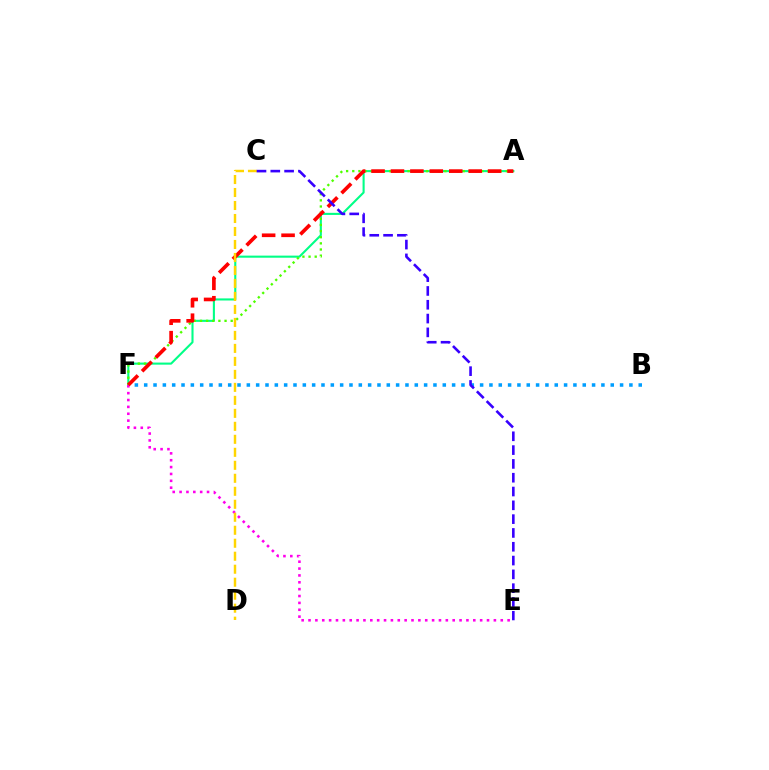{('A', 'F'): [{'color': '#00ff86', 'line_style': 'solid', 'thickness': 1.51}, {'color': '#4fff00', 'line_style': 'dotted', 'thickness': 1.67}, {'color': '#ff0000', 'line_style': 'dashed', 'thickness': 2.64}], ('B', 'F'): [{'color': '#009eff', 'line_style': 'dotted', 'thickness': 2.54}], ('E', 'F'): [{'color': '#ff00ed', 'line_style': 'dotted', 'thickness': 1.87}], ('C', 'D'): [{'color': '#ffd500', 'line_style': 'dashed', 'thickness': 1.76}], ('C', 'E'): [{'color': '#3700ff', 'line_style': 'dashed', 'thickness': 1.88}]}